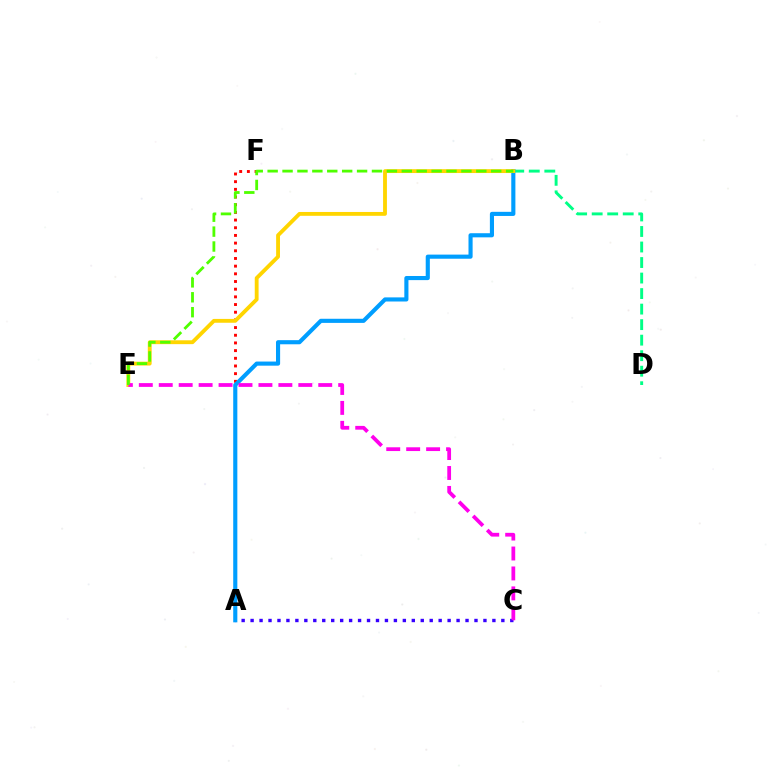{('A', 'F'): [{'color': '#ff0000', 'line_style': 'dotted', 'thickness': 2.09}], ('A', 'C'): [{'color': '#3700ff', 'line_style': 'dotted', 'thickness': 2.43}], ('B', 'D'): [{'color': '#00ff86', 'line_style': 'dashed', 'thickness': 2.11}], ('A', 'B'): [{'color': '#009eff', 'line_style': 'solid', 'thickness': 2.97}], ('B', 'E'): [{'color': '#ffd500', 'line_style': 'solid', 'thickness': 2.77}, {'color': '#4fff00', 'line_style': 'dashed', 'thickness': 2.02}], ('C', 'E'): [{'color': '#ff00ed', 'line_style': 'dashed', 'thickness': 2.71}]}